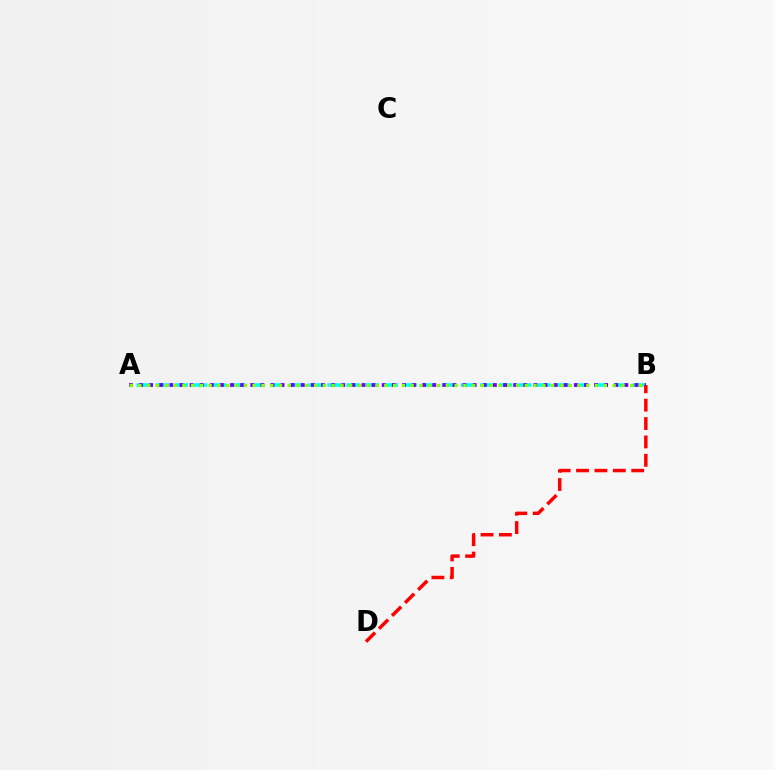{('A', 'B'): [{'color': '#00fff6', 'line_style': 'dashed', 'thickness': 2.59}, {'color': '#7200ff', 'line_style': 'dotted', 'thickness': 2.75}, {'color': '#84ff00', 'line_style': 'dotted', 'thickness': 2.39}], ('B', 'D'): [{'color': '#ff0000', 'line_style': 'dashed', 'thickness': 2.5}]}